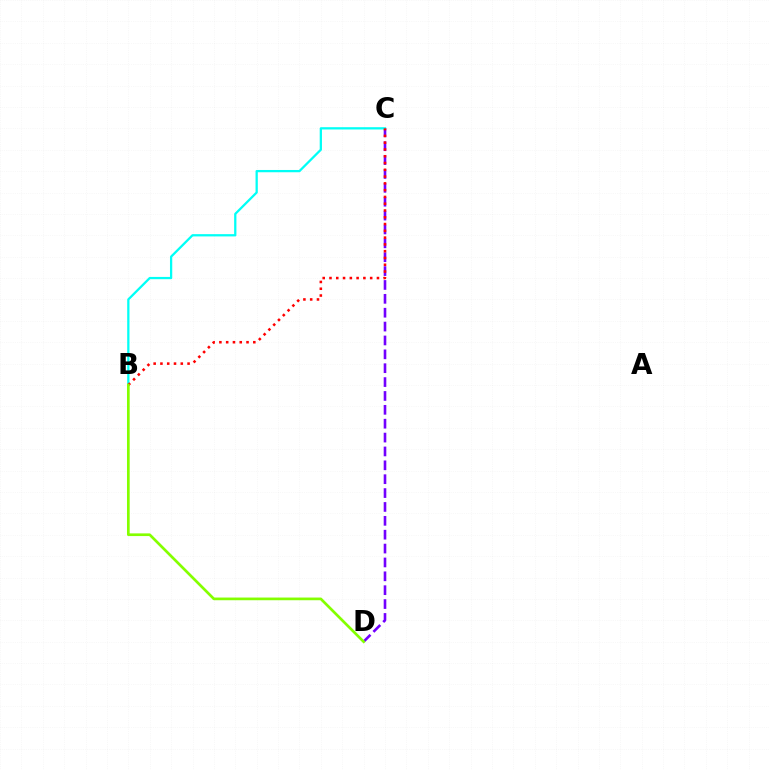{('C', 'D'): [{'color': '#7200ff', 'line_style': 'dashed', 'thickness': 1.88}], ('B', 'C'): [{'color': '#00fff6', 'line_style': 'solid', 'thickness': 1.63}, {'color': '#ff0000', 'line_style': 'dotted', 'thickness': 1.84}], ('B', 'D'): [{'color': '#84ff00', 'line_style': 'solid', 'thickness': 1.94}]}